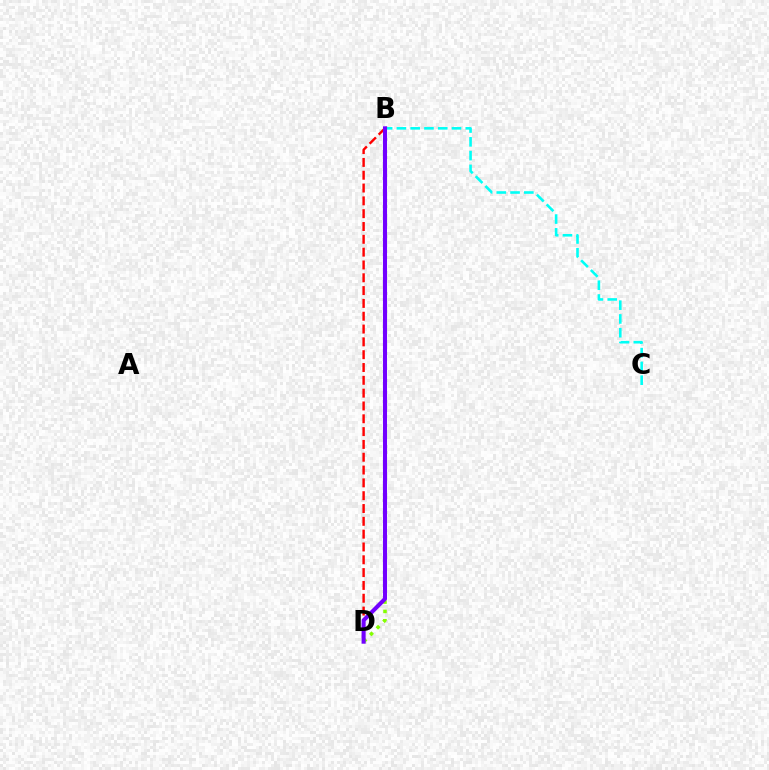{('B', 'D'): [{'color': '#84ff00', 'line_style': 'dotted', 'thickness': 2.54}, {'color': '#ff0000', 'line_style': 'dashed', 'thickness': 1.74}, {'color': '#7200ff', 'line_style': 'solid', 'thickness': 2.92}], ('B', 'C'): [{'color': '#00fff6', 'line_style': 'dashed', 'thickness': 1.87}]}